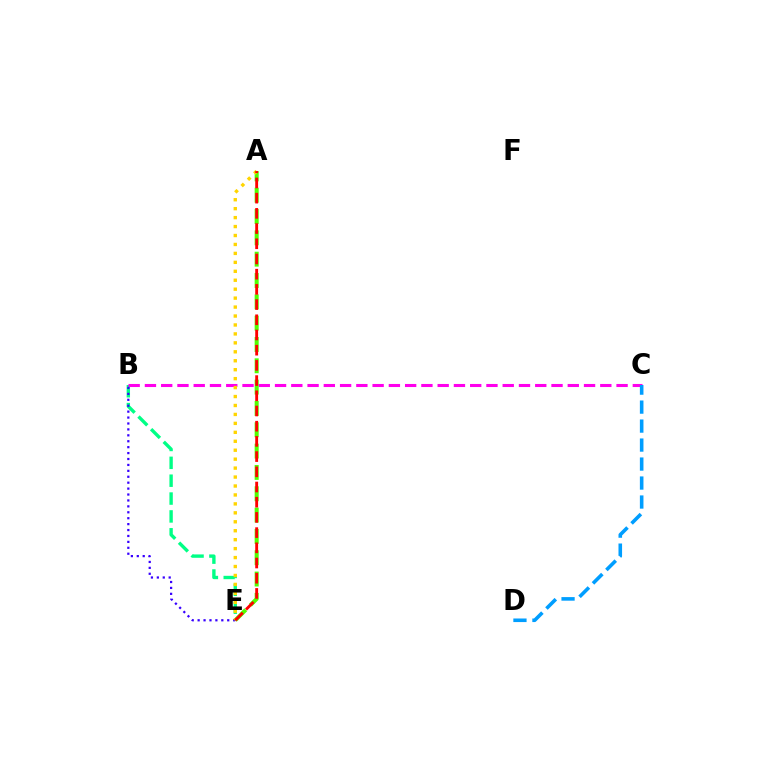{('B', 'E'): [{'color': '#00ff86', 'line_style': 'dashed', 'thickness': 2.43}, {'color': '#3700ff', 'line_style': 'dotted', 'thickness': 1.61}], ('B', 'C'): [{'color': '#ff00ed', 'line_style': 'dashed', 'thickness': 2.21}], ('C', 'D'): [{'color': '#009eff', 'line_style': 'dashed', 'thickness': 2.58}], ('A', 'E'): [{'color': '#4fff00', 'line_style': 'dashed', 'thickness': 2.9}, {'color': '#ffd500', 'line_style': 'dotted', 'thickness': 2.43}, {'color': '#ff0000', 'line_style': 'dashed', 'thickness': 2.07}]}